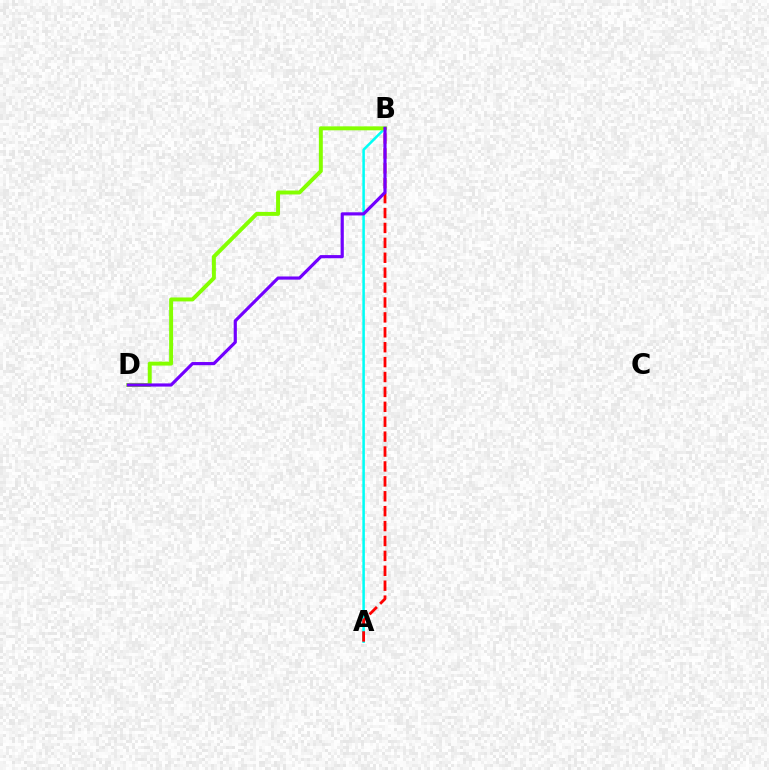{('A', 'B'): [{'color': '#00fff6', 'line_style': 'solid', 'thickness': 1.82}, {'color': '#ff0000', 'line_style': 'dashed', 'thickness': 2.03}], ('B', 'D'): [{'color': '#84ff00', 'line_style': 'solid', 'thickness': 2.84}, {'color': '#7200ff', 'line_style': 'solid', 'thickness': 2.28}]}